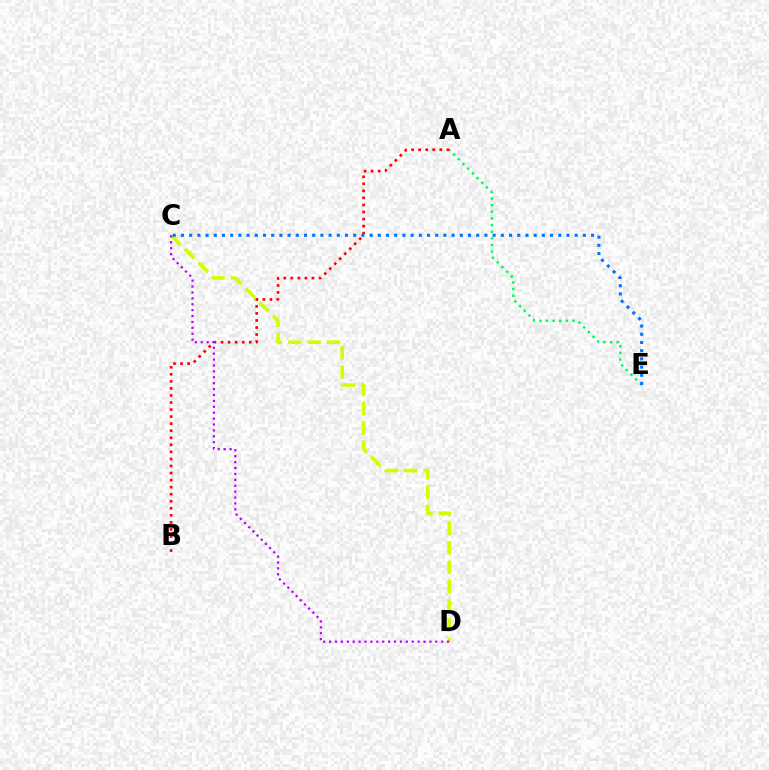{('A', 'E'): [{'color': '#00ff5c', 'line_style': 'dotted', 'thickness': 1.8}], ('A', 'B'): [{'color': '#ff0000', 'line_style': 'dotted', 'thickness': 1.92}], ('C', 'D'): [{'color': '#d1ff00', 'line_style': 'dashed', 'thickness': 2.62}, {'color': '#b900ff', 'line_style': 'dotted', 'thickness': 1.6}], ('C', 'E'): [{'color': '#0074ff', 'line_style': 'dotted', 'thickness': 2.23}]}